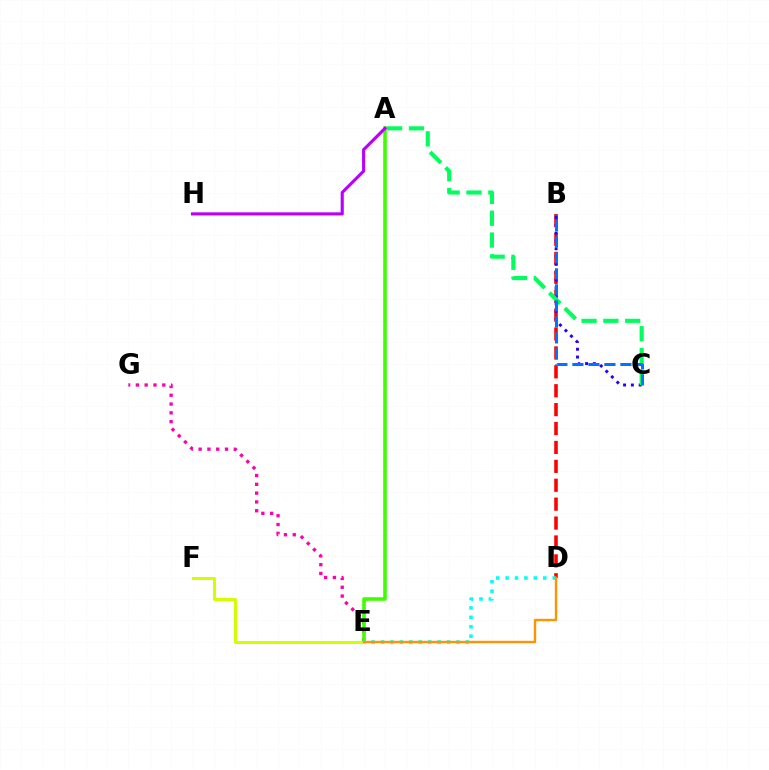{('B', 'D'): [{'color': '#ff0000', 'line_style': 'dashed', 'thickness': 2.57}], ('E', 'G'): [{'color': '#ff00ac', 'line_style': 'dotted', 'thickness': 2.39}], ('A', 'E'): [{'color': '#3dff00', 'line_style': 'solid', 'thickness': 2.58}], ('D', 'E'): [{'color': '#00fff6', 'line_style': 'dotted', 'thickness': 2.56}, {'color': '#ff9400', 'line_style': 'solid', 'thickness': 1.72}], ('A', 'H'): [{'color': '#b900ff', 'line_style': 'solid', 'thickness': 2.24}], ('E', 'F'): [{'color': '#d1ff00', 'line_style': 'solid', 'thickness': 2.18}], ('B', 'C'): [{'color': '#2500ff', 'line_style': 'dotted', 'thickness': 2.12}, {'color': '#0074ff', 'line_style': 'dashed', 'thickness': 2.17}], ('A', 'C'): [{'color': '#00ff5c', 'line_style': 'dashed', 'thickness': 2.97}]}